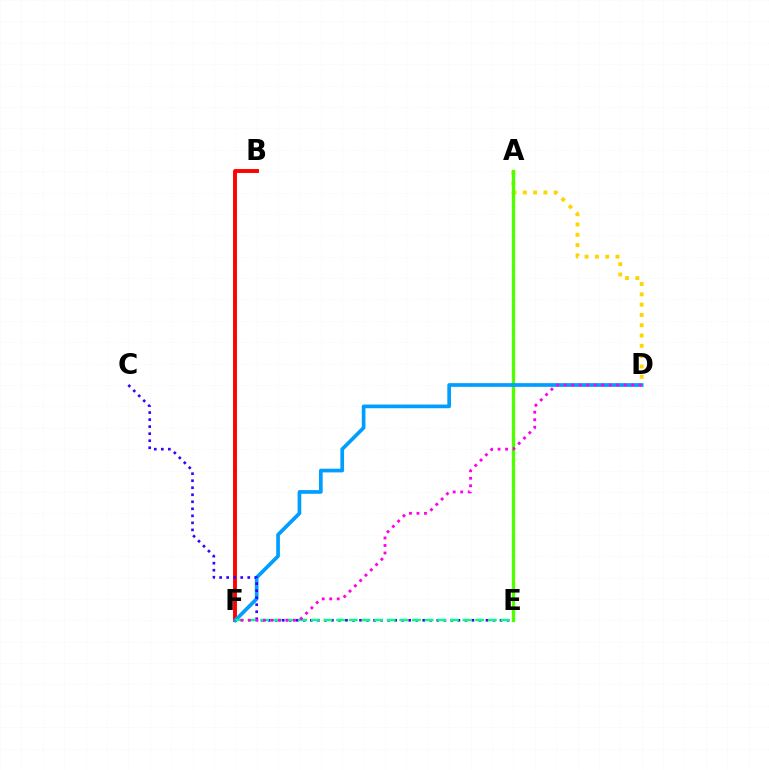{('B', 'F'): [{'color': '#ff0000', 'line_style': 'solid', 'thickness': 2.79}], ('A', 'D'): [{'color': '#ffd500', 'line_style': 'dotted', 'thickness': 2.8}], ('A', 'E'): [{'color': '#4fff00', 'line_style': 'solid', 'thickness': 2.4}], ('D', 'F'): [{'color': '#009eff', 'line_style': 'solid', 'thickness': 2.66}, {'color': '#ff00ed', 'line_style': 'dotted', 'thickness': 2.04}], ('C', 'E'): [{'color': '#3700ff', 'line_style': 'dotted', 'thickness': 1.91}], ('E', 'F'): [{'color': '#00ff86', 'line_style': 'dashed', 'thickness': 1.72}]}